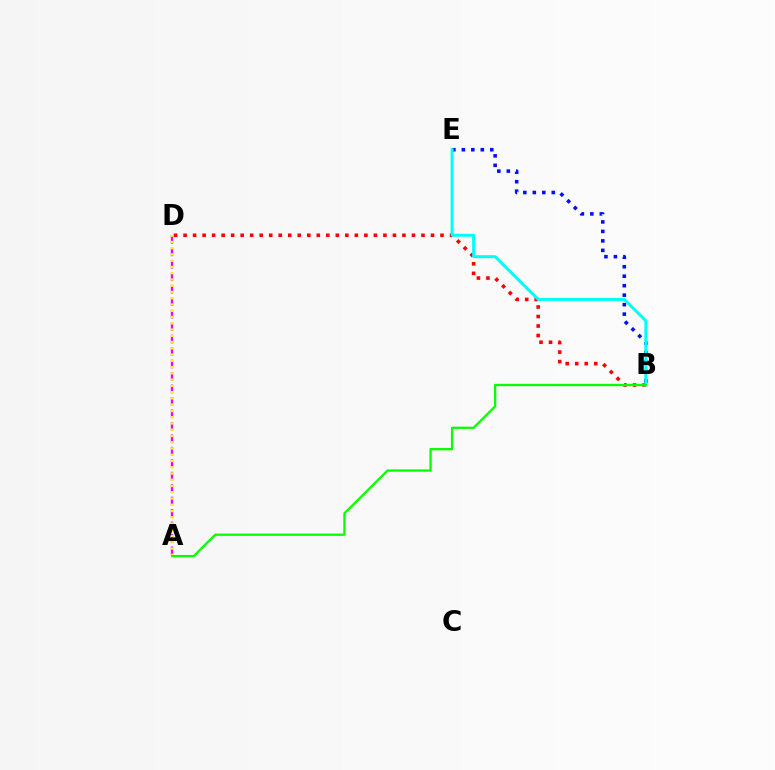{('A', 'D'): [{'color': '#ee00ff', 'line_style': 'dashed', 'thickness': 1.69}, {'color': '#fcf500', 'line_style': 'dotted', 'thickness': 1.7}], ('B', 'E'): [{'color': '#0010ff', 'line_style': 'dotted', 'thickness': 2.58}, {'color': '#00fff6', 'line_style': 'solid', 'thickness': 2.14}], ('B', 'D'): [{'color': '#ff0000', 'line_style': 'dotted', 'thickness': 2.59}], ('A', 'B'): [{'color': '#08ff00', 'line_style': 'solid', 'thickness': 1.66}]}